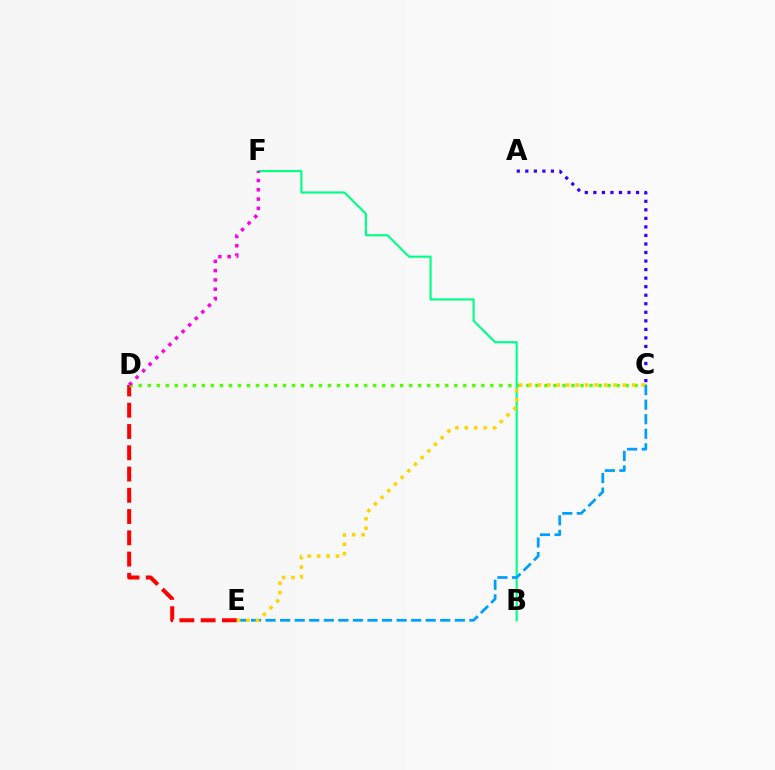{('D', 'E'): [{'color': '#ff0000', 'line_style': 'dashed', 'thickness': 2.89}], ('C', 'D'): [{'color': '#4fff00', 'line_style': 'dotted', 'thickness': 2.45}], ('B', 'F'): [{'color': '#00ff86', 'line_style': 'solid', 'thickness': 1.54}], ('A', 'C'): [{'color': '#3700ff', 'line_style': 'dotted', 'thickness': 2.32}], ('C', 'E'): [{'color': '#009eff', 'line_style': 'dashed', 'thickness': 1.98}, {'color': '#ffd500', 'line_style': 'dotted', 'thickness': 2.56}], ('D', 'F'): [{'color': '#ff00ed', 'line_style': 'dotted', 'thickness': 2.52}]}